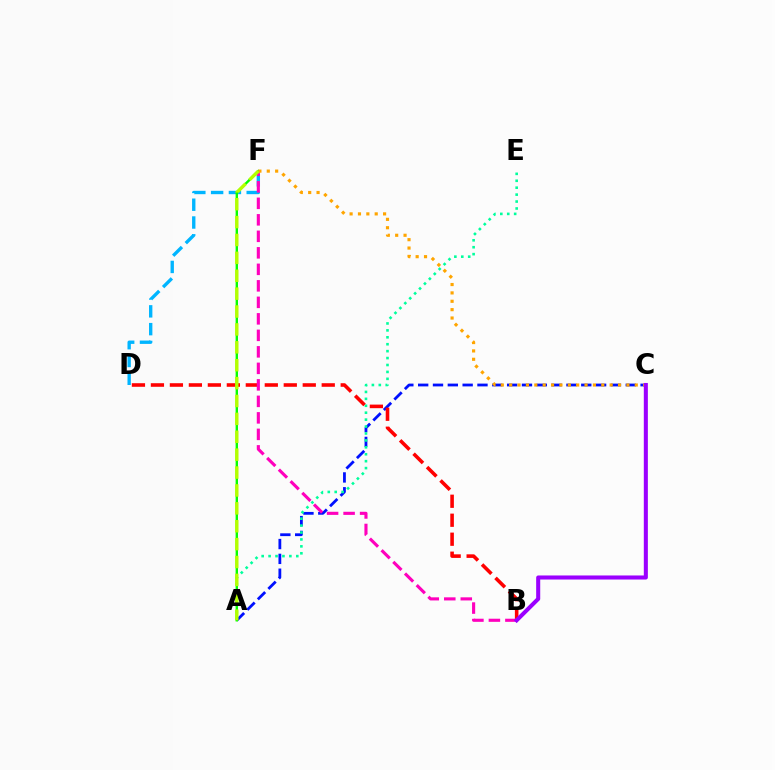{('A', 'C'): [{'color': '#0010ff', 'line_style': 'dashed', 'thickness': 2.01}], ('A', 'E'): [{'color': '#00ff9d', 'line_style': 'dotted', 'thickness': 1.88}], ('B', 'D'): [{'color': '#ff0000', 'line_style': 'dashed', 'thickness': 2.58}], ('D', 'F'): [{'color': '#00b5ff', 'line_style': 'dashed', 'thickness': 2.42}], ('B', 'F'): [{'color': '#ff00bd', 'line_style': 'dashed', 'thickness': 2.24}], ('A', 'F'): [{'color': '#08ff00', 'line_style': 'solid', 'thickness': 1.73}, {'color': '#b3ff00', 'line_style': 'dashed', 'thickness': 2.43}], ('C', 'F'): [{'color': '#ffa500', 'line_style': 'dotted', 'thickness': 2.27}], ('B', 'C'): [{'color': '#9b00ff', 'line_style': 'solid', 'thickness': 2.92}]}